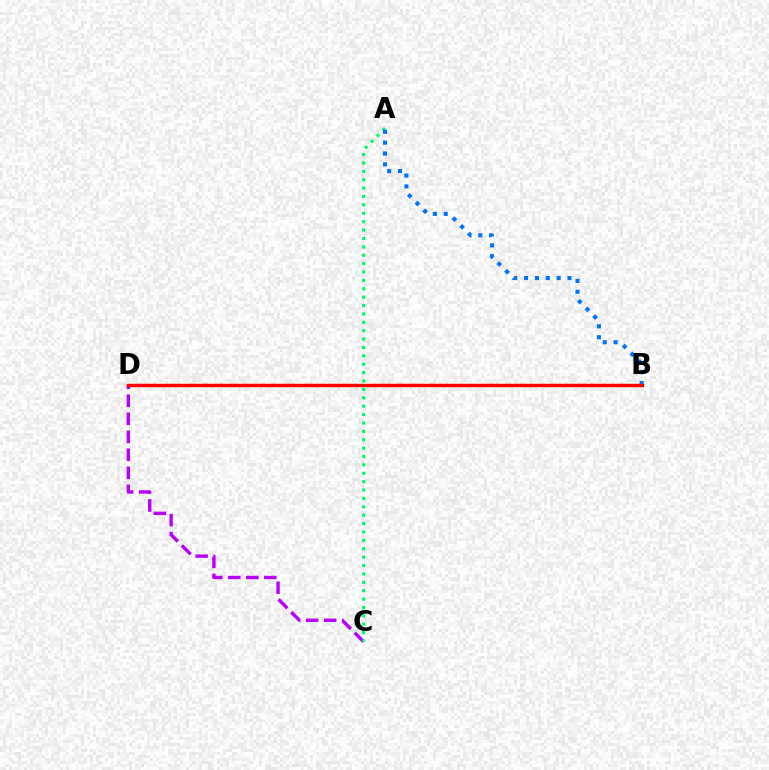{('C', 'D'): [{'color': '#b900ff', 'line_style': 'dashed', 'thickness': 2.45}], ('A', 'C'): [{'color': '#00ff5c', 'line_style': 'dotted', 'thickness': 2.28}], ('B', 'D'): [{'color': '#d1ff00', 'line_style': 'dashed', 'thickness': 1.55}, {'color': '#ff0000', 'line_style': 'solid', 'thickness': 2.48}], ('A', 'B'): [{'color': '#0074ff', 'line_style': 'dotted', 'thickness': 2.95}]}